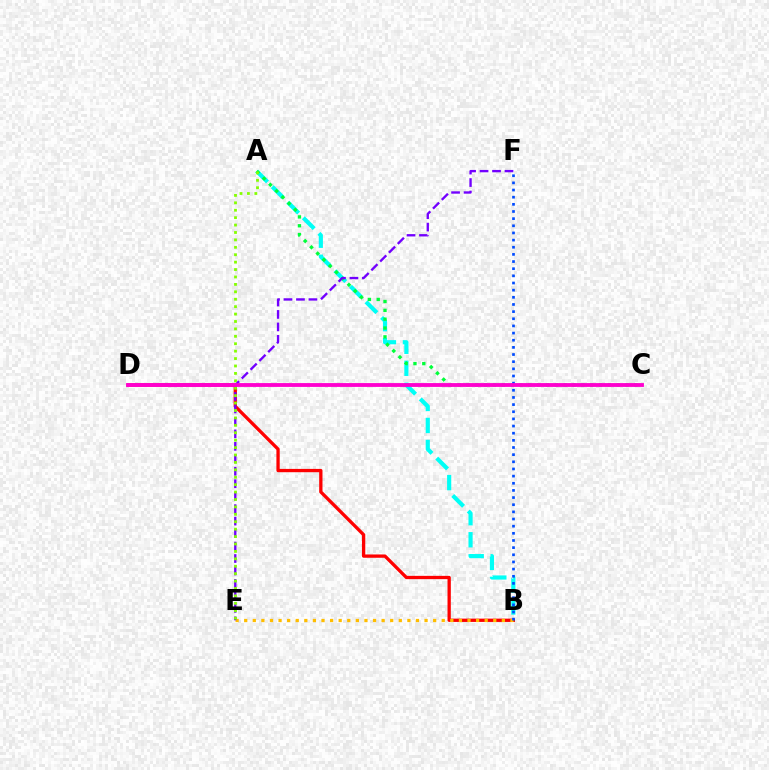{('A', 'B'): [{'color': '#00fff6', 'line_style': 'dashed', 'thickness': 2.99}], ('A', 'C'): [{'color': '#00ff39', 'line_style': 'dotted', 'thickness': 2.4}], ('B', 'D'): [{'color': '#ff0000', 'line_style': 'solid', 'thickness': 2.38}], ('B', 'E'): [{'color': '#ffbd00', 'line_style': 'dotted', 'thickness': 2.33}], ('E', 'F'): [{'color': '#7200ff', 'line_style': 'dashed', 'thickness': 1.69}], ('B', 'F'): [{'color': '#004bff', 'line_style': 'dotted', 'thickness': 1.94}], ('A', 'E'): [{'color': '#84ff00', 'line_style': 'dotted', 'thickness': 2.02}], ('C', 'D'): [{'color': '#ff00cf', 'line_style': 'solid', 'thickness': 2.76}]}